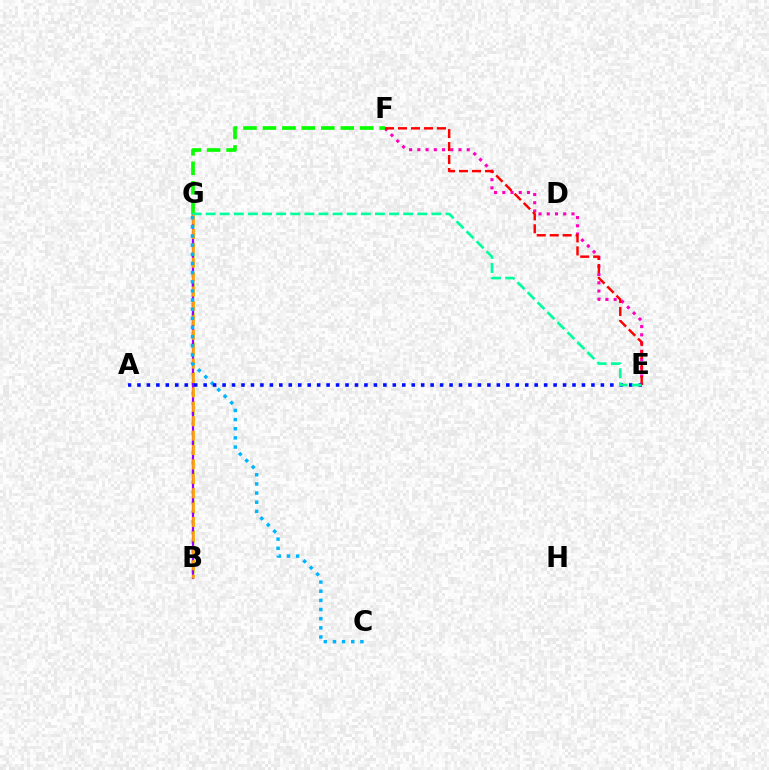{('B', 'G'): [{'color': '#b3ff00', 'line_style': 'dotted', 'thickness': 2.68}, {'color': '#9b00ff', 'line_style': 'solid', 'thickness': 1.61}, {'color': '#ffa500', 'line_style': 'dashed', 'thickness': 1.96}], ('E', 'F'): [{'color': '#ff00bd', 'line_style': 'dotted', 'thickness': 2.24}, {'color': '#ff0000', 'line_style': 'dashed', 'thickness': 1.76}], ('F', 'G'): [{'color': '#08ff00', 'line_style': 'dashed', 'thickness': 2.64}], ('C', 'G'): [{'color': '#00b5ff', 'line_style': 'dotted', 'thickness': 2.49}], ('A', 'E'): [{'color': '#0010ff', 'line_style': 'dotted', 'thickness': 2.57}], ('E', 'G'): [{'color': '#00ff9d', 'line_style': 'dashed', 'thickness': 1.92}]}